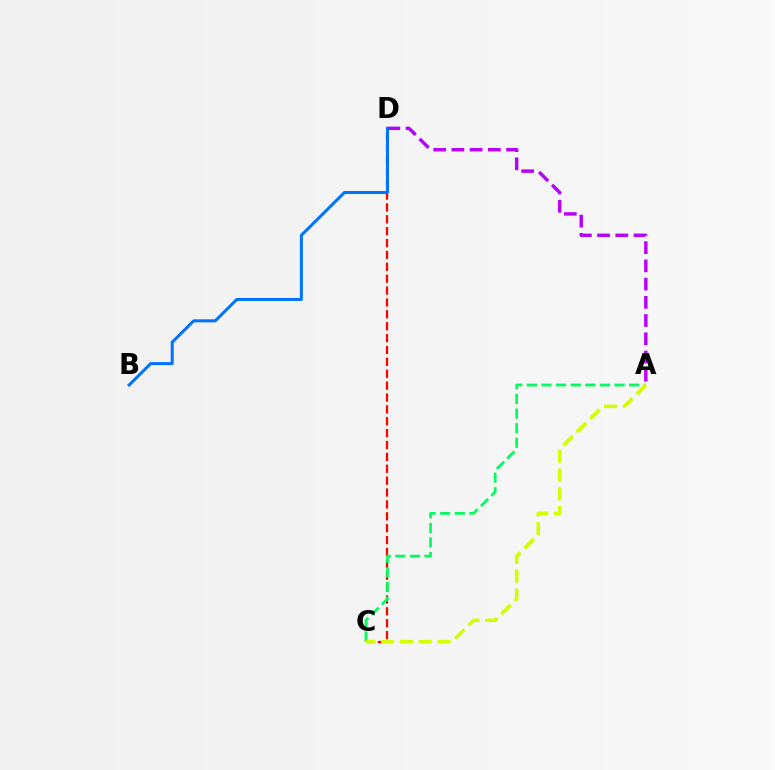{('C', 'D'): [{'color': '#ff0000', 'line_style': 'dashed', 'thickness': 1.61}], ('A', 'D'): [{'color': '#b900ff', 'line_style': 'dashed', 'thickness': 2.48}], ('A', 'C'): [{'color': '#00ff5c', 'line_style': 'dashed', 'thickness': 1.98}, {'color': '#d1ff00', 'line_style': 'dashed', 'thickness': 2.56}], ('B', 'D'): [{'color': '#0074ff', 'line_style': 'solid', 'thickness': 2.18}]}